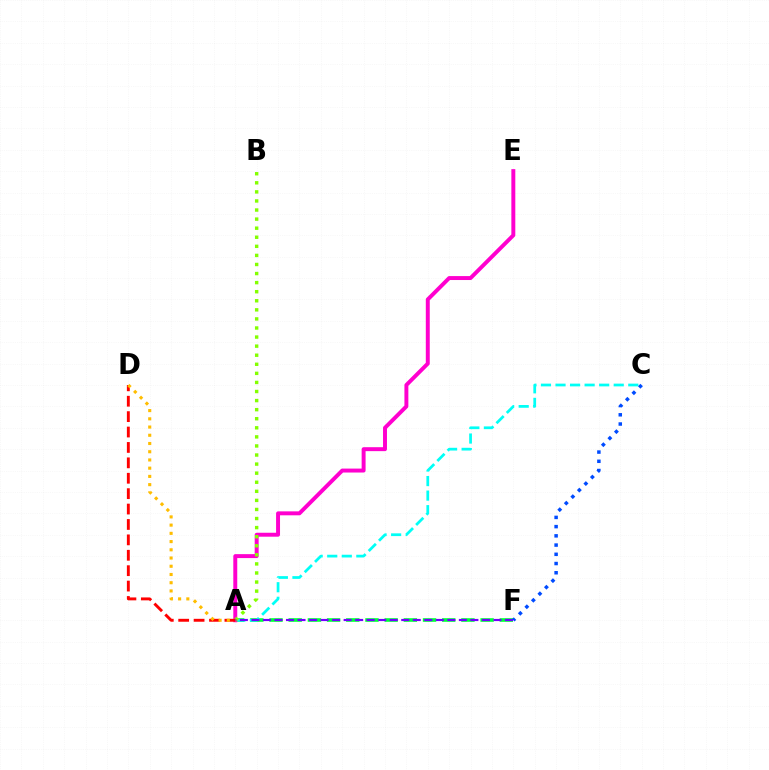{('A', 'F'): [{'color': '#00ff39', 'line_style': 'dashed', 'thickness': 2.61}, {'color': '#7200ff', 'line_style': 'dashed', 'thickness': 1.57}], ('A', 'C'): [{'color': '#00fff6', 'line_style': 'dashed', 'thickness': 1.98}], ('A', 'E'): [{'color': '#ff00cf', 'line_style': 'solid', 'thickness': 2.84}], ('A', 'B'): [{'color': '#84ff00', 'line_style': 'dotted', 'thickness': 2.47}], ('A', 'D'): [{'color': '#ff0000', 'line_style': 'dashed', 'thickness': 2.09}, {'color': '#ffbd00', 'line_style': 'dotted', 'thickness': 2.23}], ('C', 'F'): [{'color': '#004bff', 'line_style': 'dotted', 'thickness': 2.51}]}